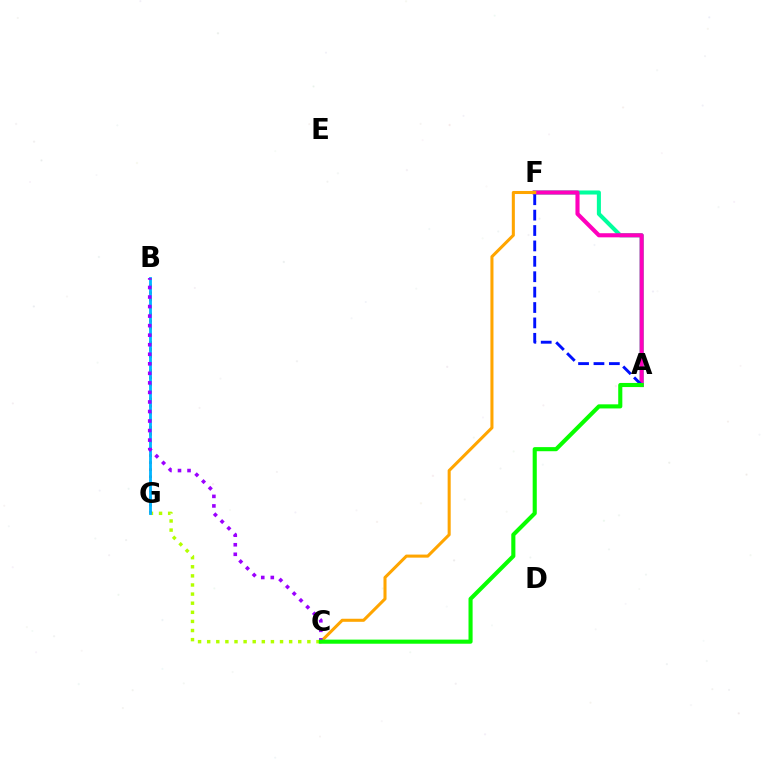{('A', 'F'): [{'color': '#00ff9d', 'line_style': 'solid', 'thickness': 2.92}, {'color': '#ff00bd', 'line_style': 'solid', 'thickness': 2.96}, {'color': '#0010ff', 'line_style': 'dashed', 'thickness': 2.09}], ('C', 'G'): [{'color': '#b3ff00', 'line_style': 'dotted', 'thickness': 2.47}], ('B', 'G'): [{'color': '#ff0000', 'line_style': 'dotted', 'thickness': 1.92}, {'color': '#00b5ff', 'line_style': 'solid', 'thickness': 2.03}], ('C', 'F'): [{'color': '#ffa500', 'line_style': 'solid', 'thickness': 2.2}], ('B', 'C'): [{'color': '#9b00ff', 'line_style': 'dotted', 'thickness': 2.59}], ('A', 'C'): [{'color': '#08ff00', 'line_style': 'solid', 'thickness': 2.95}]}